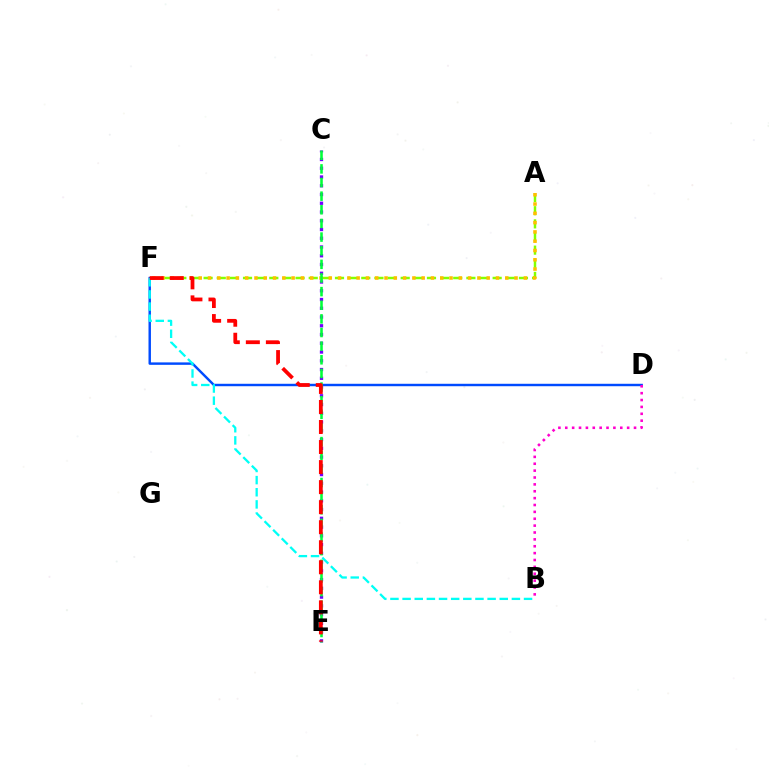{('A', 'F'): [{'color': '#84ff00', 'line_style': 'dashed', 'thickness': 1.78}, {'color': '#ffbd00', 'line_style': 'dotted', 'thickness': 2.52}], ('D', 'F'): [{'color': '#004bff', 'line_style': 'solid', 'thickness': 1.76}], ('C', 'E'): [{'color': '#7200ff', 'line_style': 'dotted', 'thickness': 2.38}, {'color': '#00ff39', 'line_style': 'dashed', 'thickness': 1.85}], ('B', 'F'): [{'color': '#00fff6', 'line_style': 'dashed', 'thickness': 1.65}], ('B', 'D'): [{'color': '#ff00cf', 'line_style': 'dotted', 'thickness': 1.87}], ('E', 'F'): [{'color': '#ff0000', 'line_style': 'dashed', 'thickness': 2.72}]}